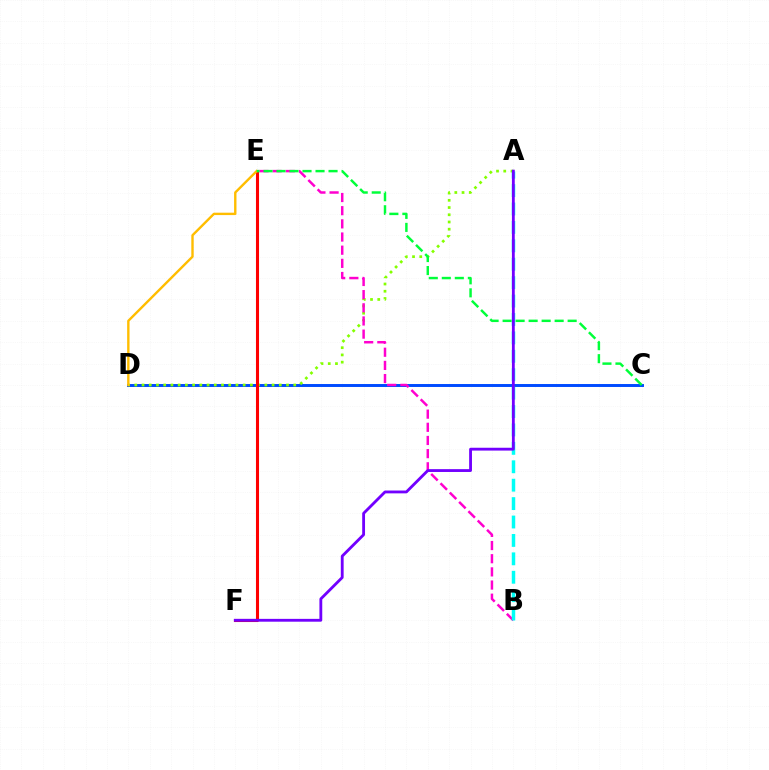{('C', 'D'): [{'color': '#004bff', 'line_style': 'solid', 'thickness': 2.12}], ('A', 'D'): [{'color': '#84ff00', 'line_style': 'dotted', 'thickness': 1.96}], ('E', 'F'): [{'color': '#ff0000', 'line_style': 'solid', 'thickness': 2.21}], ('B', 'E'): [{'color': '#ff00cf', 'line_style': 'dashed', 'thickness': 1.79}], ('A', 'B'): [{'color': '#00fff6', 'line_style': 'dashed', 'thickness': 2.5}], ('D', 'E'): [{'color': '#ffbd00', 'line_style': 'solid', 'thickness': 1.72}], ('C', 'E'): [{'color': '#00ff39', 'line_style': 'dashed', 'thickness': 1.77}], ('A', 'F'): [{'color': '#7200ff', 'line_style': 'solid', 'thickness': 2.04}]}